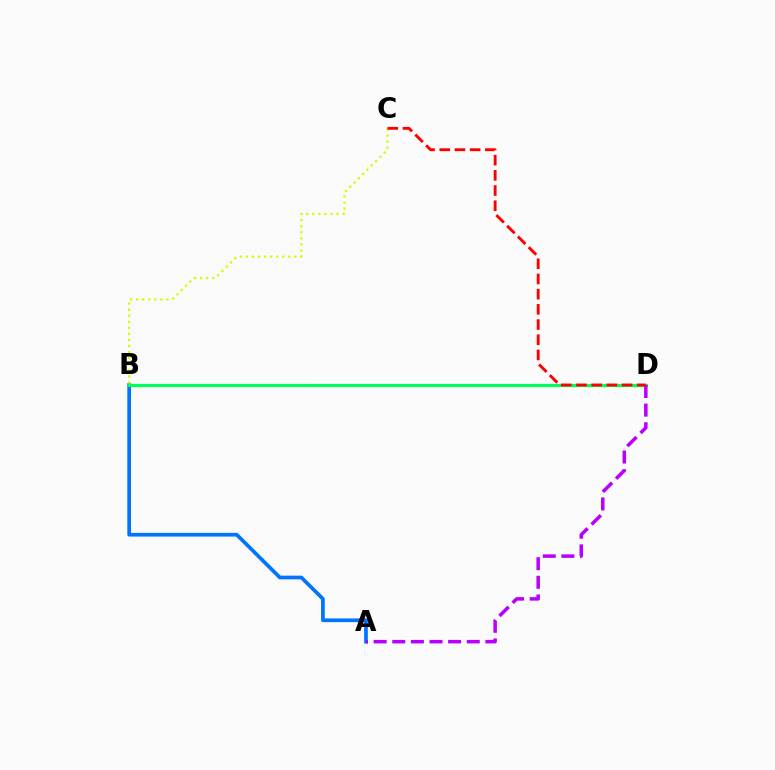{('A', 'B'): [{'color': '#0074ff', 'line_style': 'solid', 'thickness': 2.66}], ('B', 'D'): [{'color': '#00ff5c', 'line_style': 'solid', 'thickness': 2.3}], ('B', 'C'): [{'color': '#d1ff00', 'line_style': 'dotted', 'thickness': 1.65}], ('A', 'D'): [{'color': '#b900ff', 'line_style': 'dashed', 'thickness': 2.53}], ('C', 'D'): [{'color': '#ff0000', 'line_style': 'dashed', 'thickness': 2.06}]}